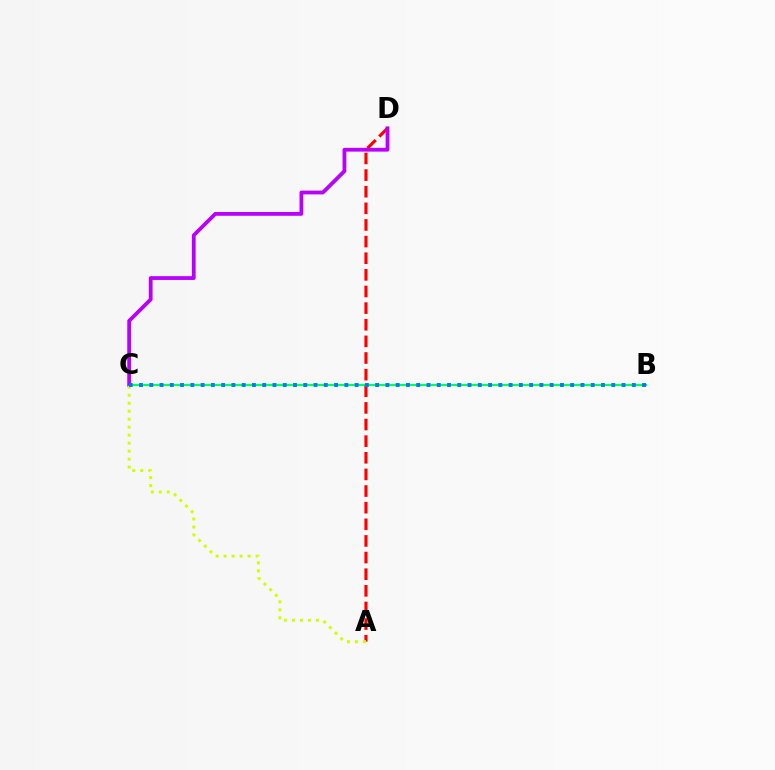{('B', 'C'): [{'color': '#00ff5c', 'line_style': 'solid', 'thickness': 1.61}, {'color': '#0074ff', 'line_style': 'dotted', 'thickness': 2.79}], ('A', 'D'): [{'color': '#ff0000', 'line_style': 'dashed', 'thickness': 2.26}], ('C', 'D'): [{'color': '#b900ff', 'line_style': 'solid', 'thickness': 2.73}], ('A', 'C'): [{'color': '#d1ff00', 'line_style': 'dotted', 'thickness': 2.17}]}